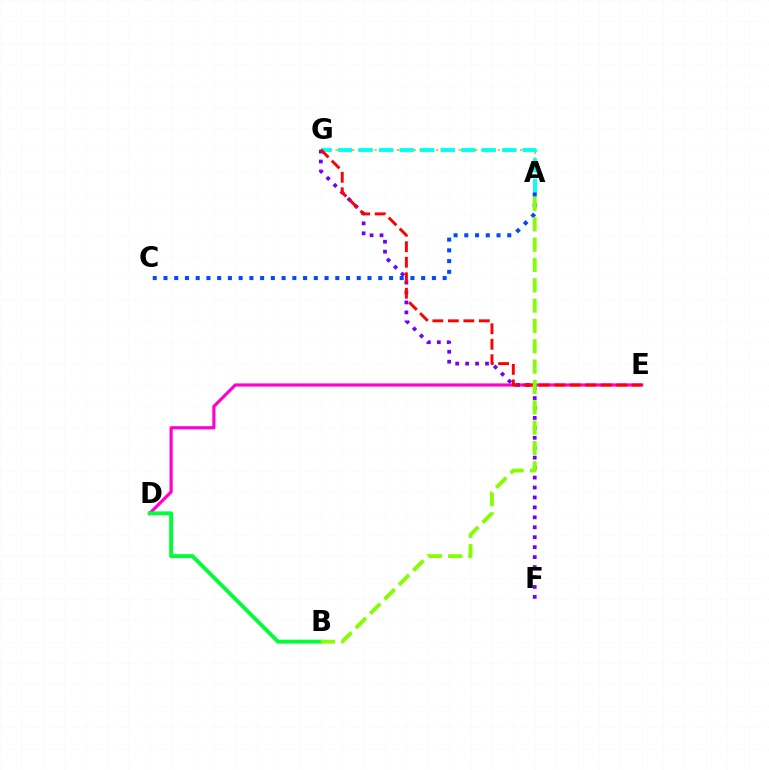{('D', 'E'): [{'color': '#ff00cf', 'line_style': 'solid', 'thickness': 2.29}], ('A', 'G'): [{'color': '#ffbd00', 'line_style': 'dotted', 'thickness': 1.52}, {'color': '#00fff6', 'line_style': 'dashed', 'thickness': 2.79}], ('F', 'G'): [{'color': '#7200ff', 'line_style': 'dotted', 'thickness': 2.7}], ('A', 'C'): [{'color': '#004bff', 'line_style': 'dotted', 'thickness': 2.92}], ('B', 'D'): [{'color': '#00ff39', 'line_style': 'solid', 'thickness': 2.82}], ('E', 'G'): [{'color': '#ff0000', 'line_style': 'dashed', 'thickness': 2.11}], ('A', 'B'): [{'color': '#84ff00', 'line_style': 'dashed', 'thickness': 2.76}]}